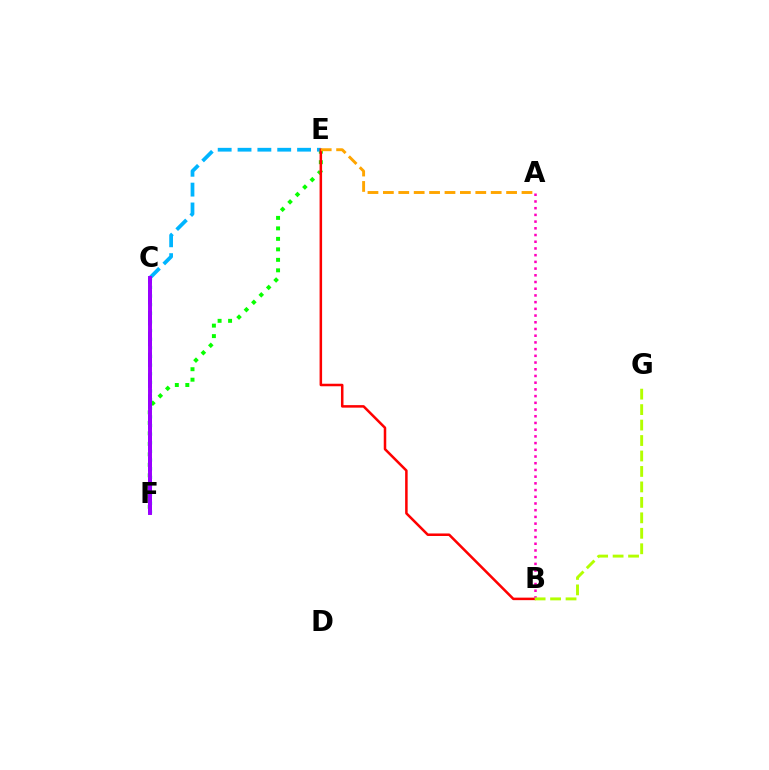{('E', 'F'): [{'color': '#08ff00', 'line_style': 'dotted', 'thickness': 2.85}], ('C', 'F'): [{'color': '#0010ff', 'line_style': 'dashed', 'thickness': 2.83}, {'color': '#00ff9d', 'line_style': 'dotted', 'thickness': 2.35}, {'color': '#9b00ff', 'line_style': 'solid', 'thickness': 2.84}], ('C', 'E'): [{'color': '#00b5ff', 'line_style': 'dashed', 'thickness': 2.7}], ('B', 'E'): [{'color': '#ff0000', 'line_style': 'solid', 'thickness': 1.82}], ('A', 'B'): [{'color': '#ff00bd', 'line_style': 'dotted', 'thickness': 1.82}], ('B', 'G'): [{'color': '#b3ff00', 'line_style': 'dashed', 'thickness': 2.1}], ('A', 'E'): [{'color': '#ffa500', 'line_style': 'dashed', 'thickness': 2.09}]}